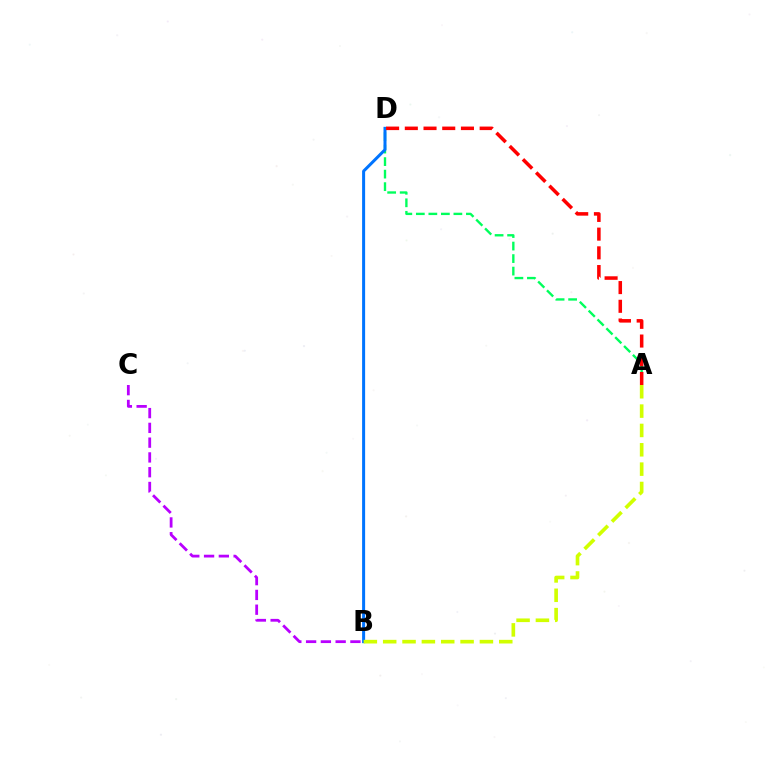{('B', 'C'): [{'color': '#b900ff', 'line_style': 'dashed', 'thickness': 2.01}], ('A', 'D'): [{'color': '#00ff5c', 'line_style': 'dashed', 'thickness': 1.7}, {'color': '#ff0000', 'line_style': 'dashed', 'thickness': 2.54}], ('B', 'D'): [{'color': '#0074ff', 'line_style': 'solid', 'thickness': 2.17}], ('A', 'B'): [{'color': '#d1ff00', 'line_style': 'dashed', 'thickness': 2.63}]}